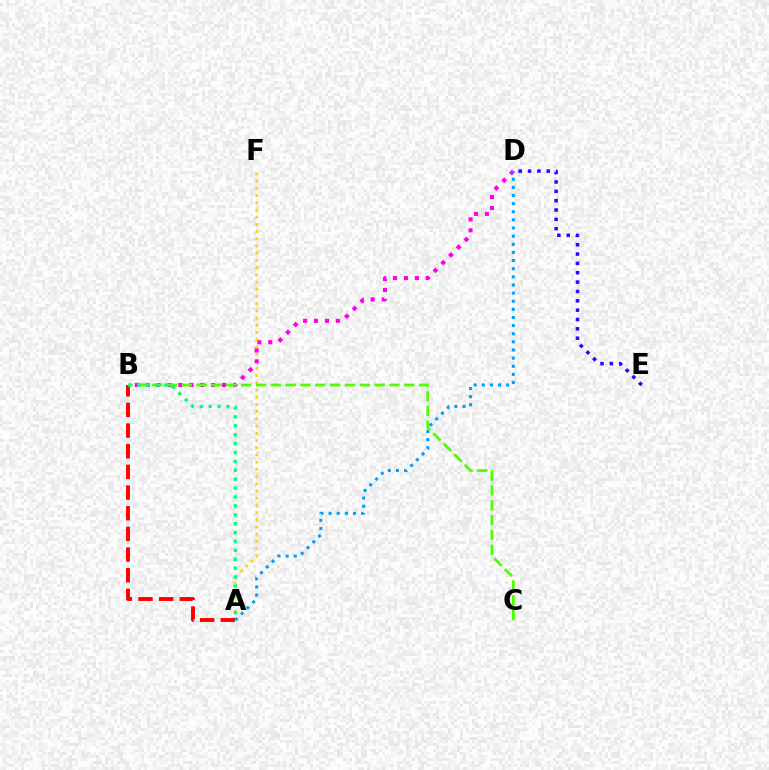{('A', 'F'): [{'color': '#ffd500', 'line_style': 'dotted', 'thickness': 1.96}], ('B', 'D'): [{'color': '#ff00ed', 'line_style': 'dotted', 'thickness': 2.97}], ('A', 'D'): [{'color': '#009eff', 'line_style': 'dotted', 'thickness': 2.21}], ('A', 'B'): [{'color': '#ff0000', 'line_style': 'dashed', 'thickness': 2.81}, {'color': '#00ff86', 'line_style': 'dotted', 'thickness': 2.42}], ('B', 'C'): [{'color': '#4fff00', 'line_style': 'dashed', 'thickness': 2.01}], ('D', 'E'): [{'color': '#3700ff', 'line_style': 'dotted', 'thickness': 2.54}]}